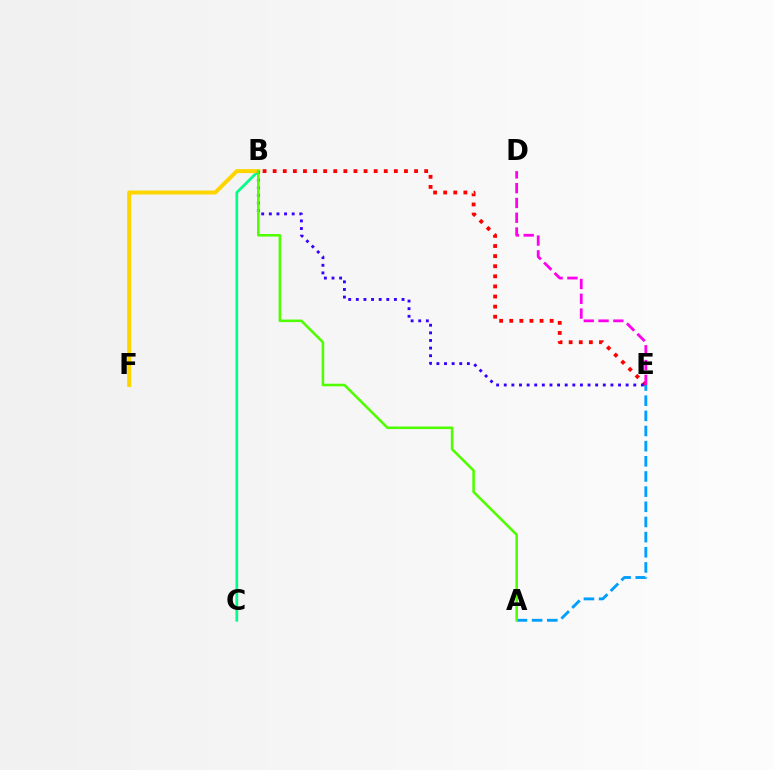{('B', 'C'): [{'color': '#00ff86', 'line_style': 'solid', 'thickness': 1.96}], ('B', 'E'): [{'color': '#ff0000', 'line_style': 'dotted', 'thickness': 2.74}, {'color': '#3700ff', 'line_style': 'dotted', 'thickness': 2.07}], ('A', 'E'): [{'color': '#009eff', 'line_style': 'dashed', 'thickness': 2.06}], ('D', 'E'): [{'color': '#ff00ed', 'line_style': 'dashed', 'thickness': 2.01}], ('B', 'F'): [{'color': '#ffd500', 'line_style': 'solid', 'thickness': 2.86}], ('A', 'B'): [{'color': '#4fff00', 'line_style': 'solid', 'thickness': 1.85}]}